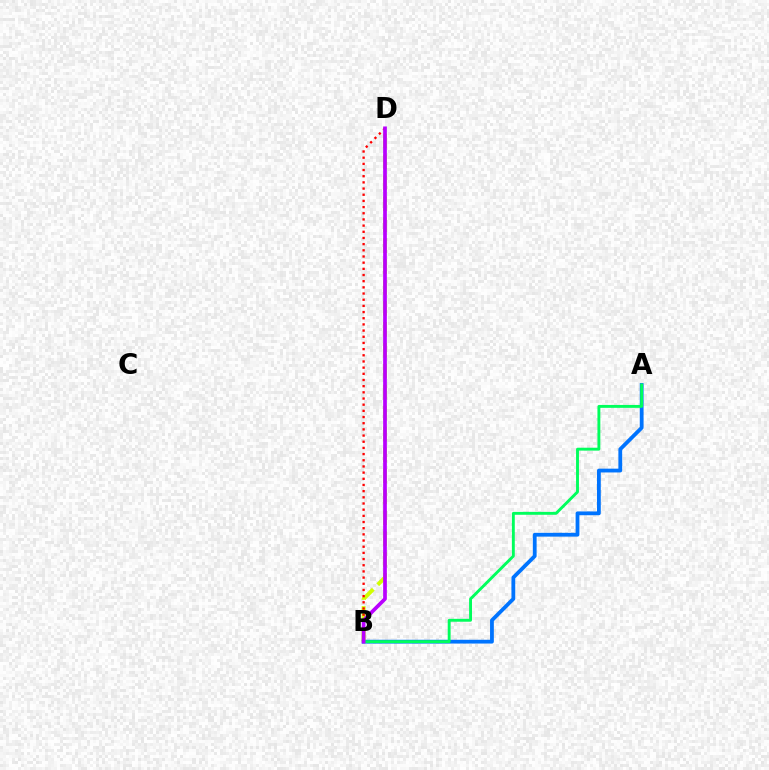{('A', 'B'): [{'color': '#0074ff', 'line_style': 'solid', 'thickness': 2.73}, {'color': '#00ff5c', 'line_style': 'solid', 'thickness': 2.08}], ('B', 'D'): [{'color': '#d1ff00', 'line_style': 'dashed', 'thickness': 2.84}, {'color': '#ff0000', 'line_style': 'dotted', 'thickness': 1.68}, {'color': '#b900ff', 'line_style': 'solid', 'thickness': 2.67}]}